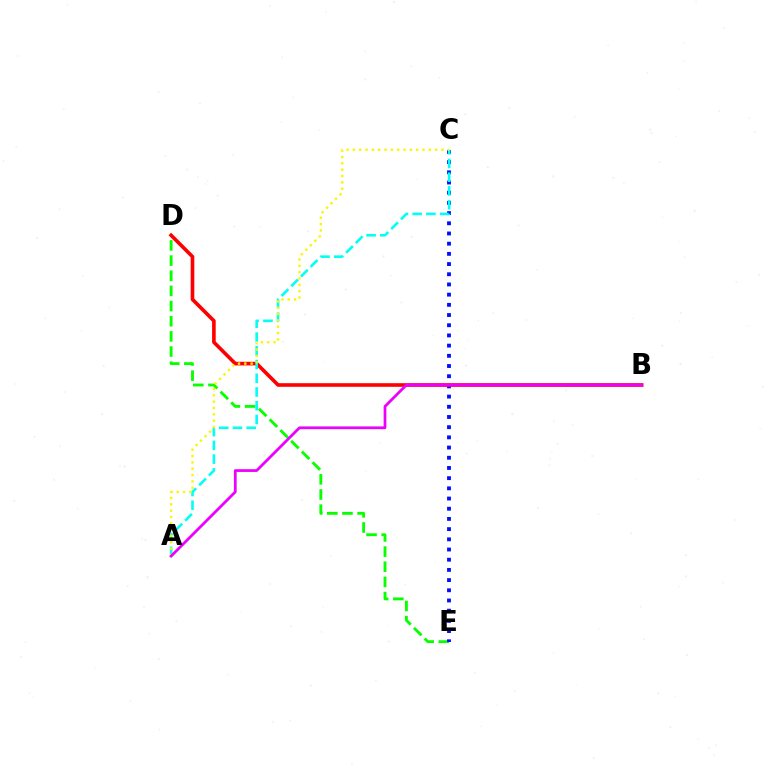{('D', 'E'): [{'color': '#08ff00', 'line_style': 'dashed', 'thickness': 2.06}], ('C', 'E'): [{'color': '#0010ff', 'line_style': 'dotted', 'thickness': 2.77}], ('B', 'D'): [{'color': '#ff0000', 'line_style': 'solid', 'thickness': 2.61}], ('A', 'C'): [{'color': '#00fff6', 'line_style': 'dashed', 'thickness': 1.87}, {'color': '#fcf500', 'line_style': 'dotted', 'thickness': 1.72}], ('A', 'B'): [{'color': '#ee00ff', 'line_style': 'solid', 'thickness': 1.98}]}